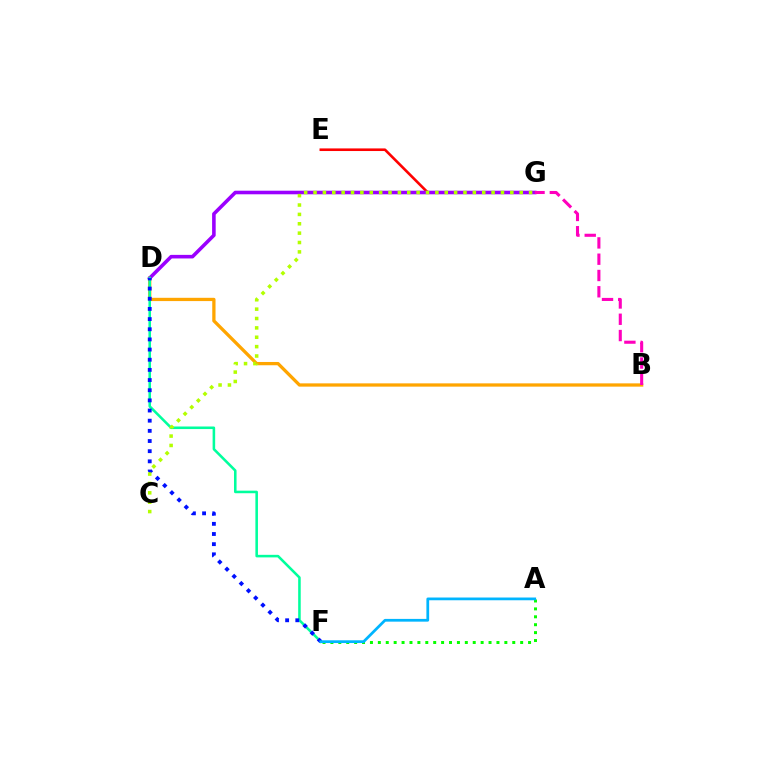{('E', 'G'): [{'color': '#ff0000', 'line_style': 'solid', 'thickness': 1.88}], ('B', 'D'): [{'color': '#ffa500', 'line_style': 'solid', 'thickness': 2.36}], ('D', 'G'): [{'color': '#9b00ff', 'line_style': 'solid', 'thickness': 2.58}], ('D', 'F'): [{'color': '#00ff9d', 'line_style': 'solid', 'thickness': 1.84}, {'color': '#0010ff', 'line_style': 'dotted', 'thickness': 2.76}], ('B', 'G'): [{'color': '#ff00bd', 'line_style': 'dashed', 'thickness': 2.21}], ('A', 'F'): [{'color': '#08ff00', 'line_style': 'dotted', 'thickness': 2.15}, {'color': '#00b5ff', 'line_style': 'solid', 'thickness': 1.98}], ('C', 'G'): [{'color': '#b3ff00', 'line_style': 'dotted', 'thickness': 2.55}]}